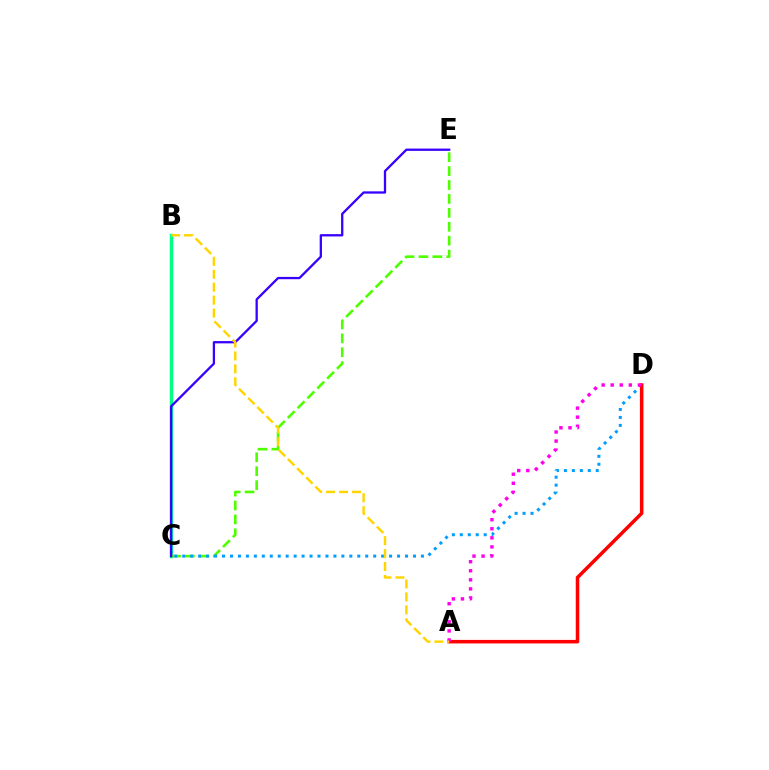{('B', 'C'): [{'color': '#00ff86', 'line_style': 'solid', 'thickness': 2.49}], ('C', 'E'): [{'color': '#4fff00', 'line_style': 'dashed', 'thickness': 1.89}, {'color': '#3700ff', 'line_style': 'solid', 'thickness': 1.65}], ('C', 'D'): [{'color': '#009eff', 'line_style': 'dotted', 'thickness': 2.16}], ('A', 'D'): [{'color': '#ff0000', 'line_style': 'solid', 'thickness': 2.54}, {'color': '#ff00ed', 'line_style': 'dotted', 'thickness': 2.46}], ('A', 'B'): [{'color': '#ffd500', 'line_style': 'dashed', 'thickness': 1.76}]}